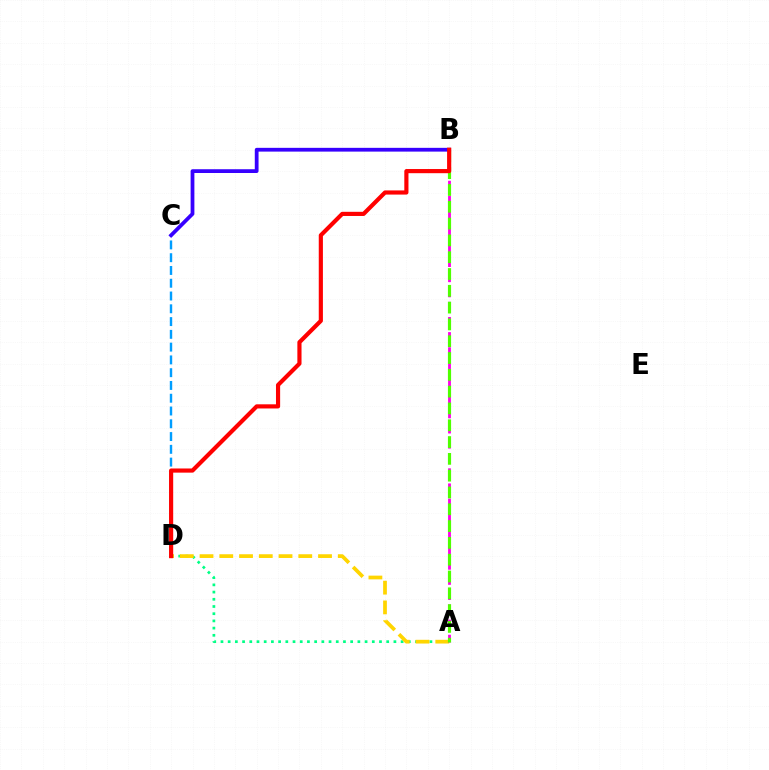{('A', 'D'): [{'color': '#00ff86', 'line_style': 'dotted', 'thickness': 1.96}, {'color': '#ffd500', 'line_style': 'dashed', 'thickness': 2.68}], ('C', 'D'): [{'color': '#009eff', 'line_style': 'dashed', 'thickness': 1.74}], ('B', 'C'): [{'color': '#3700ff', 'line_style': 'solid', 'thickness': 2.71}], ('A', 'B'): [{'color': '#ff00ed', 'line_style': 'dashed', 'thickness': 2.06}, {'color': '#4fff00', 'line_style': 'dashed', 'thickness': 2.28}], ('B', 'D'): [{'color': '#ff0000', 'line_style': 'solid', 'thickness': 2.99}]}